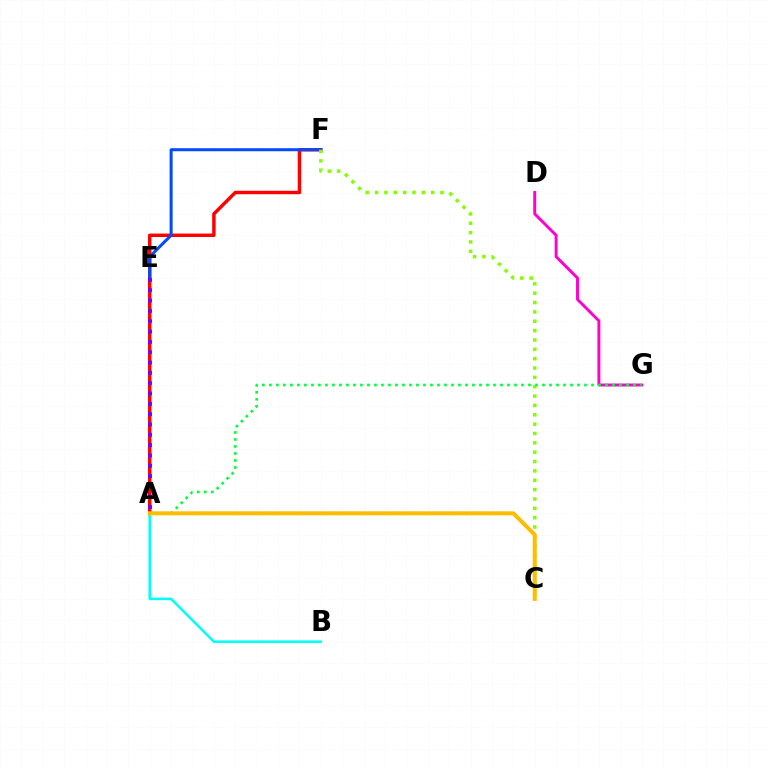{('B', 'E'): [{'color': '#00fff6', 'line_style': 'solid', 'thickness': 1.83}], ('A', 'F'): [{'color': '#ff0000', 'line_style': 'solid', 'thickness': 2.48}], ('E', 'F'): [{'color': '#004bff', 'line_style': 'solid', 'thickness': 2.18}], ('C', 'F'): [{'color': '#84ff00', 'line_style': 'dotted', 'thickness': 2.54}], ('A', 'E'): [{'color': '#7200ff', 'line_style': 'dotted', 'thickness': 2.8}], ('D', 'G'): [{'color': '#ff00cf', 'line_style': 'solid', 'thickness': 2.11}], ('A', 'G'): [{'color': '#00ff39', 'line_style': 'dotted', 'thickness': 1.9}], ('A', 'C'): [{'color': '#ffbd00', 'line_style': 'solid', 'thickness': 2.89}]}